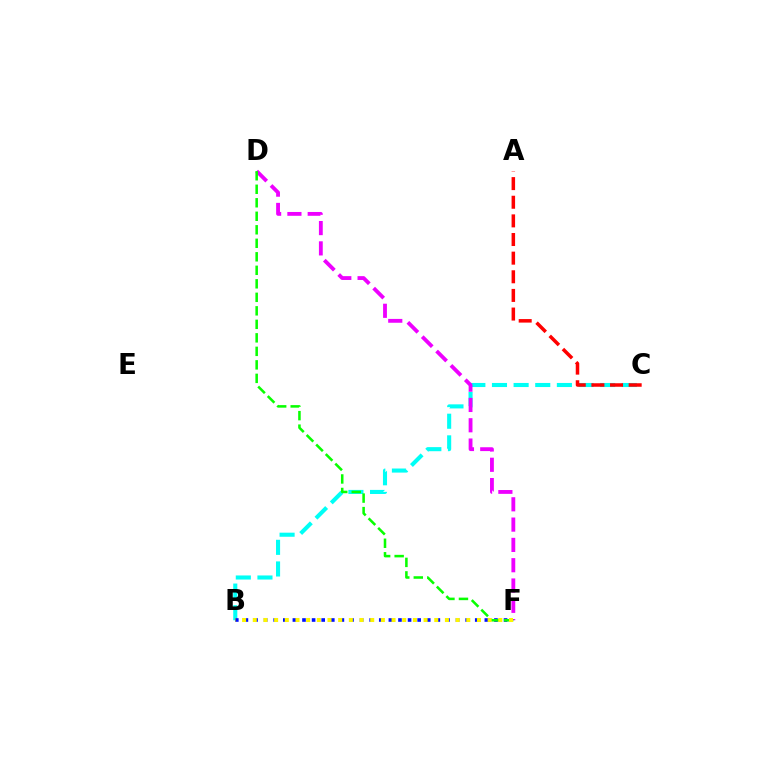{('B', 'C'): [{'color': '#00fff6', 'line_style': 'dashed', 'thickness': 2.94}], ('B', 'F'): [{'color': '#0010ff', 'line_style': 'dotted', 'thickness': 2.61}, {'color': '#fcf500', 'line_style': 'dotted', 'thickness': 2.9}], ('A', 'C'): [{'color': '#ff0000', 'line_style': 'dashed', 'thickness': 2.53}], ('D', 'F'): [{'color': '#ee00ff', 'line_style': 'dashed', 'thickness': 2.76}, {'color': '#08ff00', 'line_style': 'dashed', 'thickness': 1.83}]}